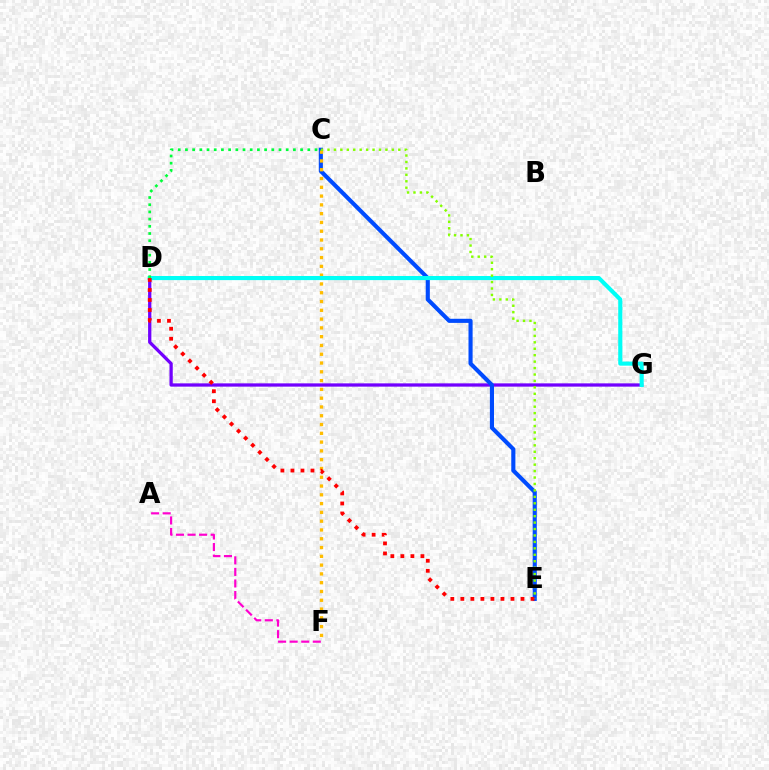{('D', 'G'): [{'color': '#7200ff', 'line_style': 'solid', 'thickness': 2.36}, {'color': '#00fff6', 'line_style': 'solid', 'thickness': 2.96}], ('C', 'E'): [{'color': '#004bff', 'line_style': 'solid', 'thickness': 2.96}, {'color': '#84ff00', 'line_style': 'dotted', 'thickness': 1.75}], ('C', 'F'): [{'color': '#ffbd00', 'line_style': 'dotted', 'thickness': 2.39}], ('D', 'E'): [{'color': '#ff0000', 'line_style': 'dotted', 'thickness': 2.72}], ('C', 'D'): [{'color': '#00ff39', 'line_style': 'dotted', 'thickness': 1.96}], ('A', 'F'): [{'color': '#ff00cf', 'line_style': 'dashed', 'thickness': 1.57}]}